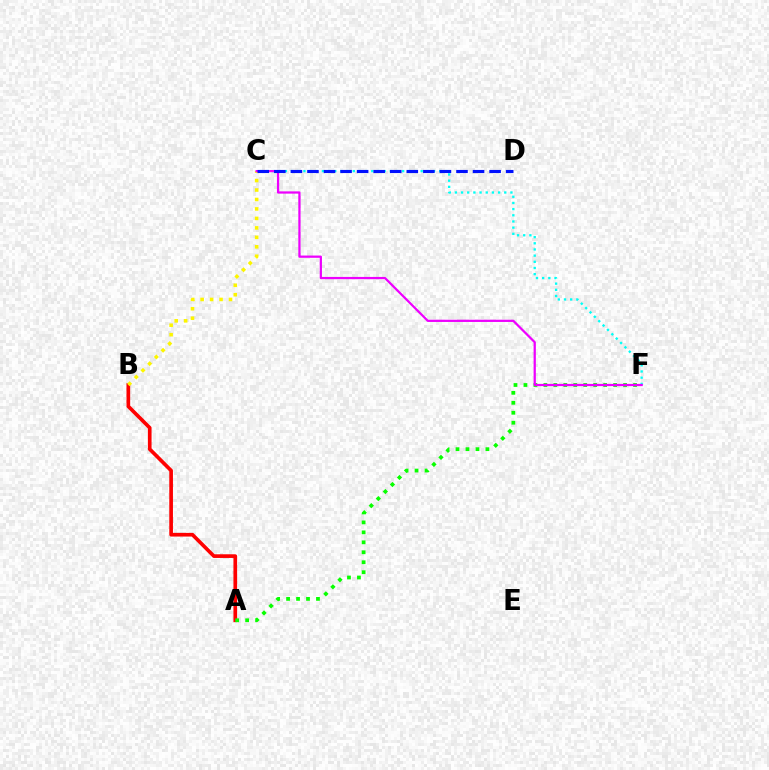{('A', 'B'): [{'color': '#ff0000', 'line_style': 'solid', 'thickness': 2.65}], ('C', 'F'): [{'color': '#00fff6', 'line_style': 'dotted', 'thickness': 1.68}, {'color': '#ee00ff', 'line_style': 'solid', 'thickness': 1.62}], ('B', 'C'): [{'color': '#fcf500', 'line_style': 'dotted', 'thickness': 2.57}], ('A', 'F'): [{'color': '#08ff00', 'line_style': 'dotted', 'thickness': 2.71}], ('C', 'D'): [{'color': '#0010ff', 'line_style': 'dashed', 'thickness': 2.25}]}